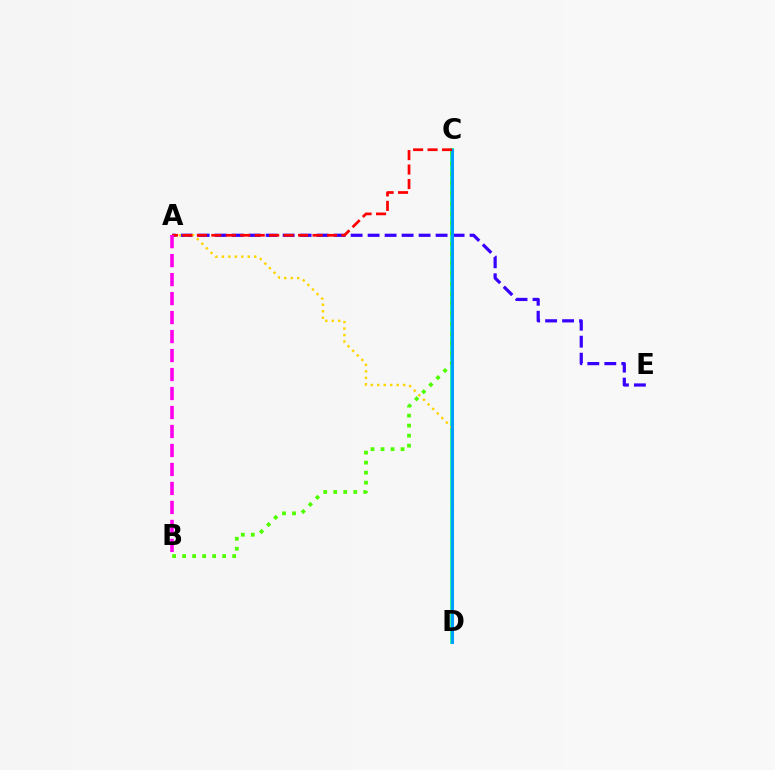{('A', 'E'): [{'color': '#3700ff', 'line_style': 'dashed', 'thickness': 2.31}], ('C', 'D'): [{'color': '#00ff86', 'line_style': 'solid', 'thickness': 2.64}, {'color': '#009eff', 'line_style': 'solid', 'thickness': 2.19}], ('A', 'D'): [{'color': '#ffd500', 'line_style': 'dotted', 'thickness': 1.76}], ('B', 'C'): [{'color': '#4fff00', 'line_style': 'dotted', 'thickness': 2.72}], ('A', 'C'): [{'color': '#ff0000', 'line_style': 'dashed', 'thickness': 1.96}], ('A', 'B'): [{'color': '#ff00ed', 'line_style': 'dashed', 'thickness': 2.58}]}